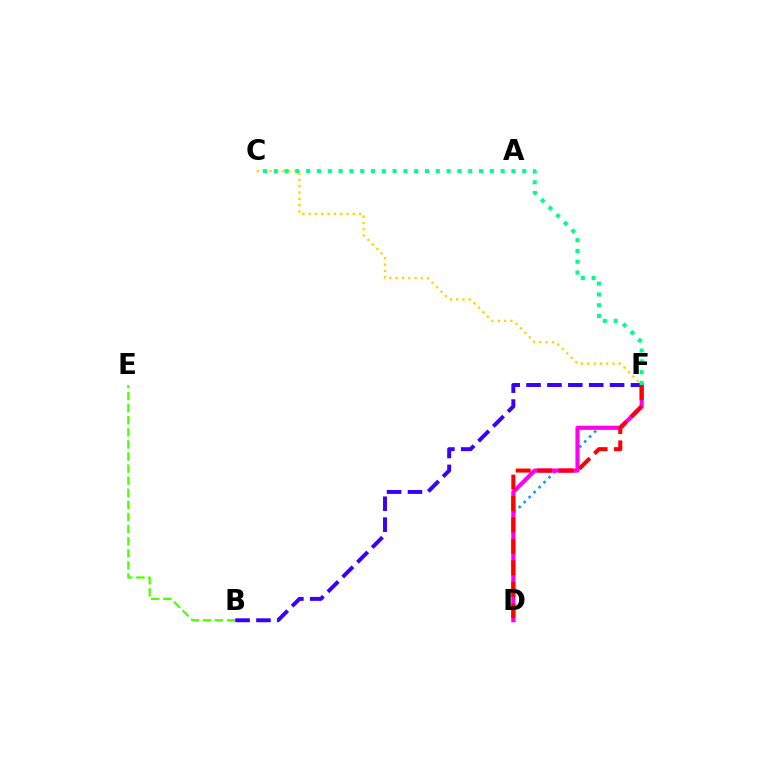{('B', 'E'): [{'color': '#4fff00', 'line_style': 'dashed', 'thickness': 1.64}], ('D', 'F'): [{'color': '#009eff', 'line_style': 'dotted', 'thickness': 1.9}, {'color': '#ff00ed', 'line_style': 'solid', 'thickness': 2.99}, {'color': '#ff0000', 'line_style': 'dashed', 'thickness': 2.91}], ('C', 'F'): [{'color': '#ffd500', 'line_style': 'dotted', 'thickness': 1.71}, {'color': '#00ff86', 'line_style': 'dotted', 'thickness': 2.94}], ('B', 'F'): [{'color': '#3700ff', 'line_style': 'dashed', 'thickness': 2.84}]}